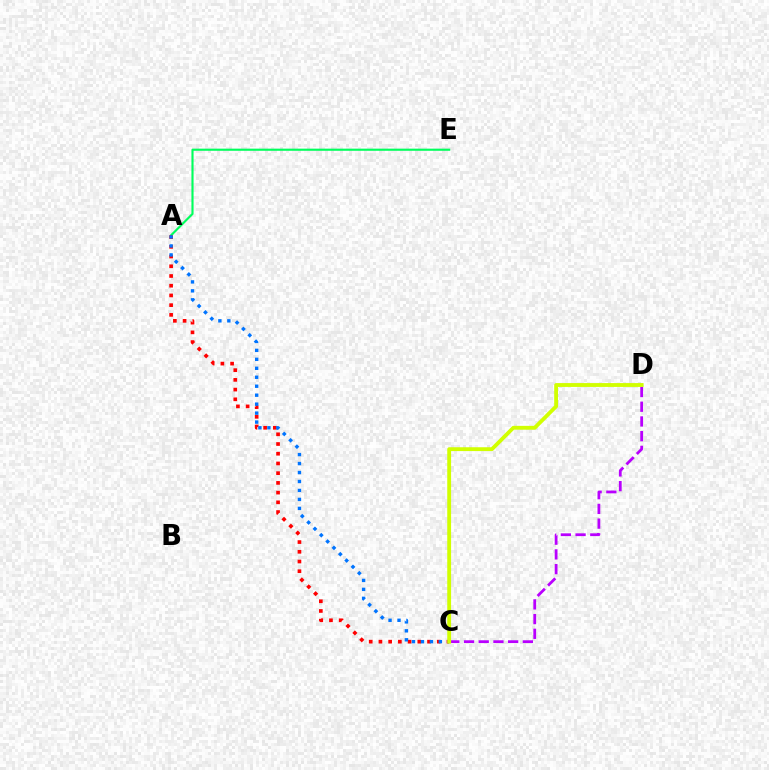{('A', 'E'): [{'color': '#00ff5c', 'line_style': 'solid', 'thickness': 1.54}], ('C', 'D'): [{'color': '#b900ff', 'line_style': 'dashed', 'thickness': 2.0}, {'color': '#d1ff00', 'line_style': 'solid', 'thickness': 2.77}], ('A', 'C'): [{'color': '#ff0000', 'line_style': 'dotted', 'thickness': 2.64}, {'color': '#0074ff', 'line_style': 'dotted', 'thickness': 2.44}]}